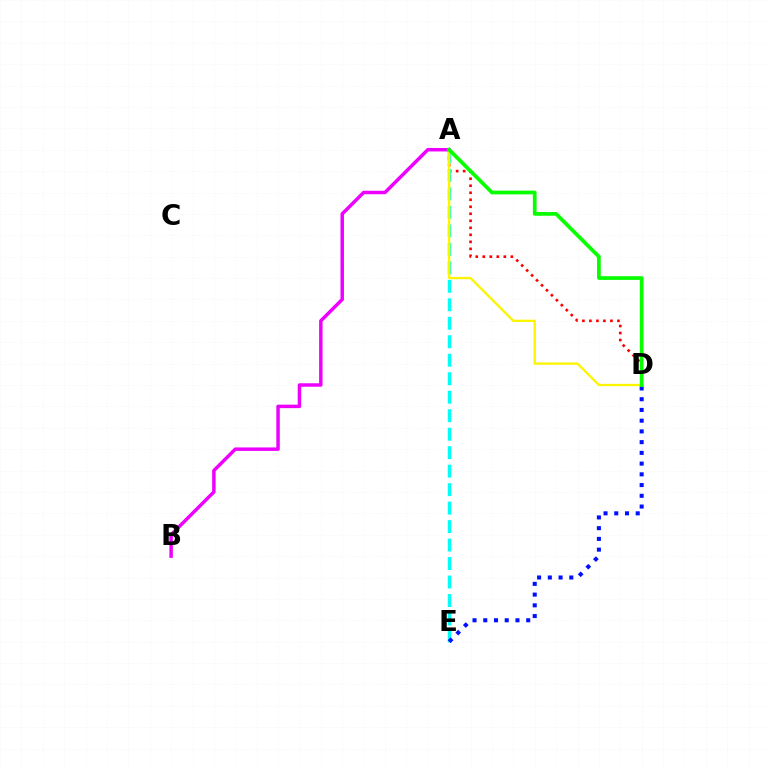{('A', 'D'): [{'color': '#ff0000', 'line_style': 'dotted', 'thickness': 1.9}, {'color': '#fcf500', 'line_style': 'solid', 'thickness': 1.65}, {'color': '#08ff00', 'line_style': 'solid', 'thickness': 2.68}], ('A', 'B'): [{'color': '#ee00ff', 'line_style': 'solid', 'thickness': 2.5}], ('A', 'E'): [{'color': '#00fff6', 'line_style': 'dashed', 'thickness': 2.51}], ('D', 'E'): [{'color': '#0010ff', 'line_style': 'dotted', 'thickness': 2.92}]}